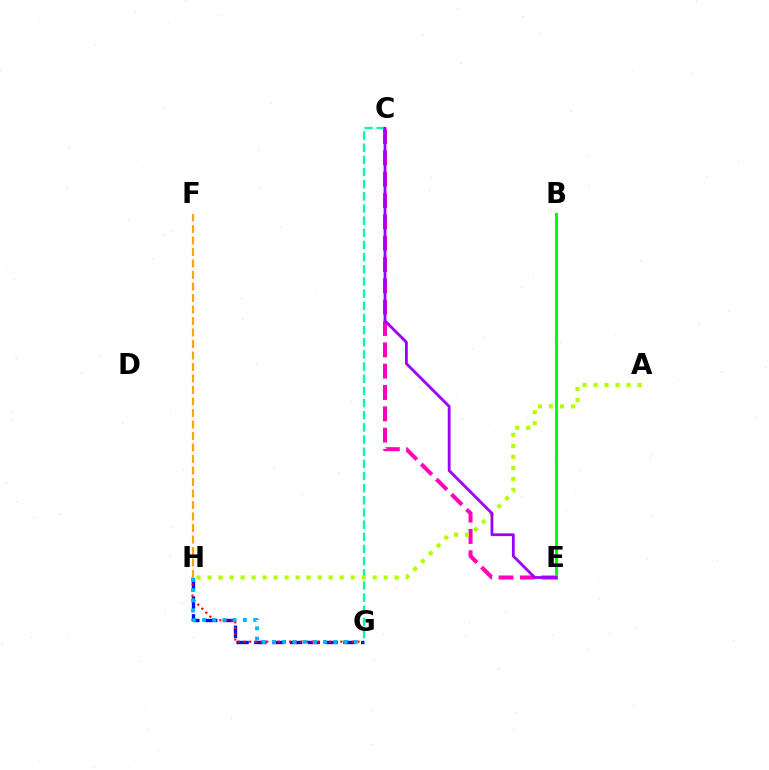{('G', 'H'): [{'color': '#0010ff', 'line_style': 'dashed', 'thickness': 2.42}, {'color': '#ff0000', 'line_style': 'dotted', 'thickness': 1.55}, {'color': '#00b5ff', 'line_style': 'dotted', 'thickness': 2.78}], ('C', 'E'): [{'color': '#ff00bd', 'line_style': 'dashed', 'thickness': 2.9}, {'color': '#9b00ff', 'line_style': 'solid', 'thickness': 2.02}], ('B', 'E'): [{'color': '#08ff00', 'line_style': 'solid', 'thickness': 2.19}], ('F', 'H'): [{'color': '#ffa500', 'line_style': 'dashed', 'thickness': 1.56}], ('C', 'G'): [{'color': '#00ff9d', 'line_style': 'dashed', 'thickness': 1.65}], ('A', 'H'): [{'color': '#b3ff00', 'line_style': 'dotted', 'thickness': 2.99}]}